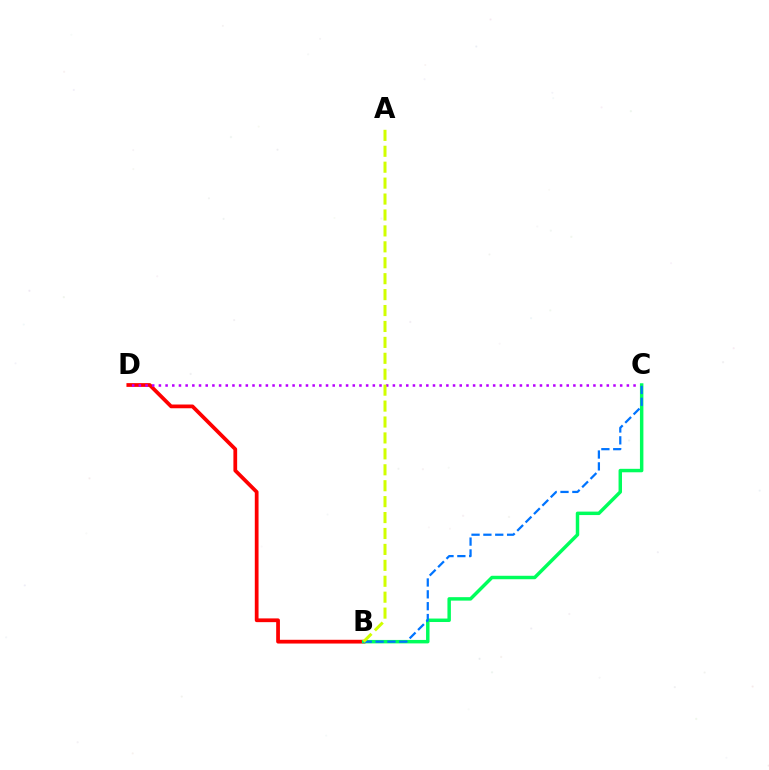{('B', 'D'): [{'color': '#ff0000', 'line_style': 'solid', 'thickness': 2.7}], ('C', 'D'): [{'color': '#b900ff', 'line_style': 'dotted', 'thickness': 1.82}], ('B', 'C'): [{'color': '#00ff5c', 'line_style': 'solid', 'thickness': 2.49}, {'color': '#0074ff', 'line_style': 'dashed', 'thickness': 1.61}], ('A', 'B'): [{'color': '#d1ff00', 'line_style': 'dashed', 'thickness': 2.16}]}